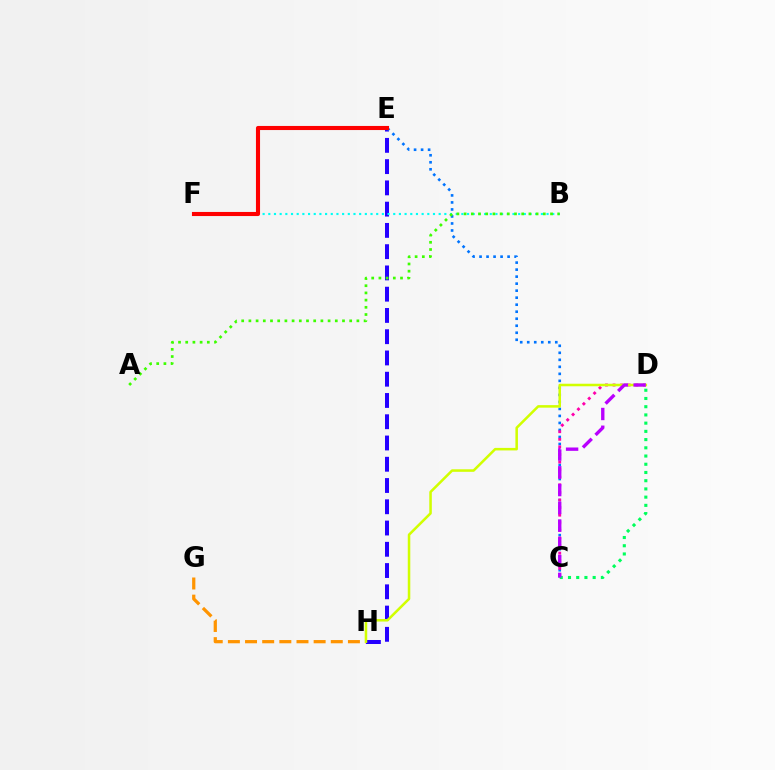{('E', 'H'): [{'color': '#2500ff', 'line_style': 'dashed', 'thickness': 2.89}], ('C', 'E'): [{'color': '#0074ff', 'line_style': 'dotted', 'thickness': 1.91}], ('B', 'F'): [{'color': '#00fff6', 'line_style': 'dotted', 'thickness': 1.54}], ('G', 'H'): [{'color': '#ff9400', 'line_style': 'dashed', 'thickness': 2.33}], ('C', 'D'): [{'color': '#ff00ac', 'line_style': 'dotted', 'thickness': 2.06}, {'color': '#00ff5c', 'line_style': 'dotted', 'thickness': 2.23}, {'color': '#b900ff', 'line_style': 'dashed', 'thickness': 2.41}], ('D', 'H'): [{'color': '#d1ff00', 'line_style': 'solid', 'thickness': 1.82}], ('E', 'F'): [{'color': '#ff0000', 'line_style': 'solid', 'thickness': 2.95}], ('A', 'B'): [{'color': '#3dff00', 'line_style': 'dotted', 'thickness': 1.96}]}